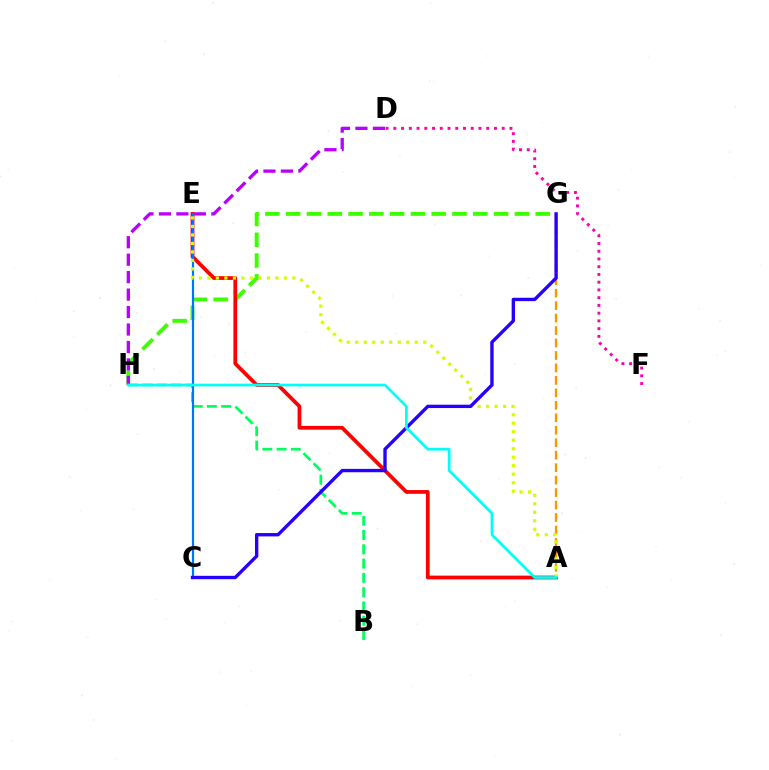{('B', 'H'): [{'color': '#00ff5c', 'line_style': 'dashed', 'thickness': 1.94}], ('G', 'H'): [{'color': '#3dff00', 'line_style': 'dashed', 'thickness': 2.82}], ('D', 'H'): [{'color': '#b900ff', 'line_style': 'dashed', 'thickness': 2.37}], ('A', 'E'): [{'color': '#ff0000', 'line_style': 'solid', 'thickness': 2.7}, {'color': '#d1ff00', 'line_style': 'dotted', 'thickness': 2.31}], ('A', 'G'): [{'color': '#ff9400', 'line_style': 'dashed', 'thickness': 1.69}], ('C', 'E'): [{'color': '#0074ff', 'line_style': 'solid', 'thickness': 1.58}], ('D', 'F'): [{'color': '#ff00ac', 'line_style': 'dotted', 'thickness': 2.1}], ('C', 'G'): [{'color': '#2500ff', 'line_style': 'solid', 'thickness': 2.42}], ('A', 'H'): [{'color': '#00fff6', 'line_style': 'solid', 'thickness': 1.94}]}